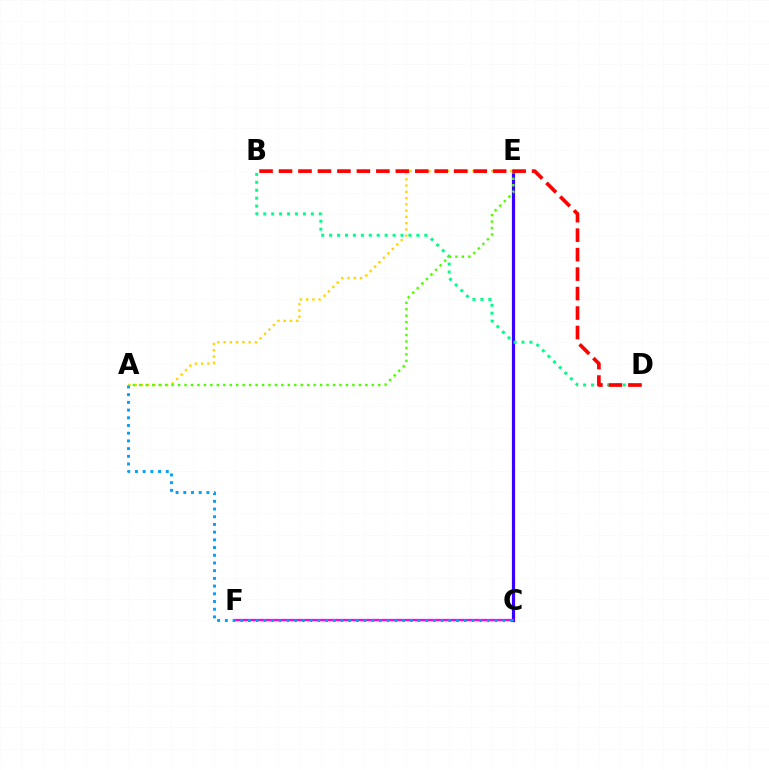{('C', 'E'): [{'color': '#3700ff', 'line_style': 'solid', 'thickness': 2.3}], ('A', 'E'): [{'color': '#ffd500', 'line_style': 'dotted', 'thickness': 1.7}, {'color': '#4fff00', 'line_style': 'dotted', 'thickness': 1.75}], ('B', 'D'): [{'color': '#00ff86', 'line_style': 'dotted', 'thickness': 2.16}, {'color': '#ff0000', 'line_style': 'dashed', 'thickness': 2.64}], ('C', 'F'): [{'color': '#ff00ed', 'line_style': 'solid', 'thickness': 1.64}], ('A', 'C'): [{'color': '#009eff', 'line_style': 'dotted', 'thickness': 2.09}]}